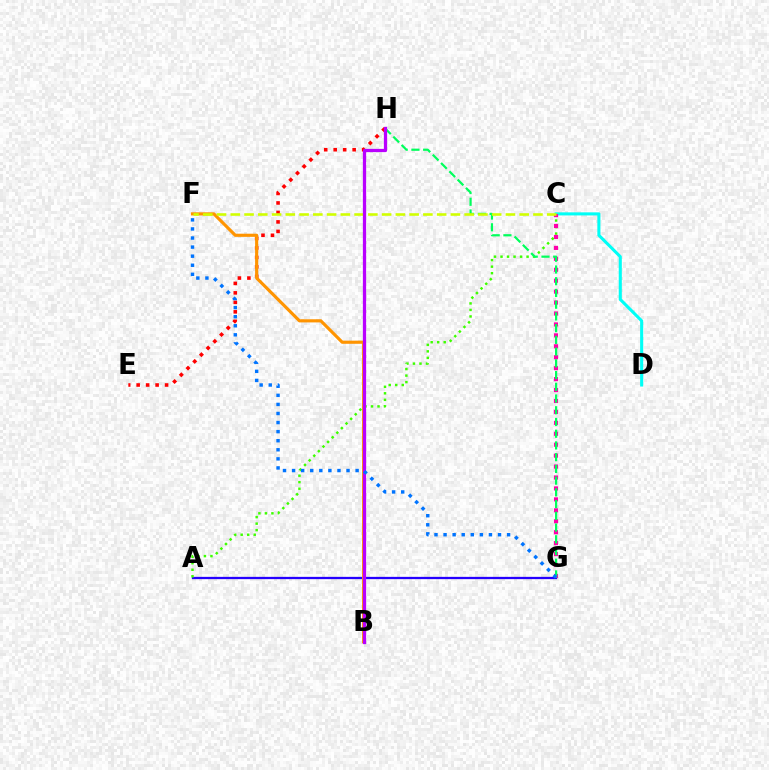{('A', 'G'): [{'color': '#2500ff', 'line_style': 'solid', 'thickness': 1.64}], ('C', 'D'): [{'color': '#00fff6', 'line_style': 'solid', 'thickness': 2.22}], ('A', 'C'): [{'color': '#3dff00', 'line_style': 'dotted', 'thickness': 1.77}], ('C', 'G'): [{'color': '#ff00ac', 'line_style': 'dotted', 'thickness': 2.97}], ('E', 'H'): [{'color': '#ff0000', 'line_style': 'dotted', 'thickness': 2.58}], ('G', 'H'): [{'color': '#00ff5c', 'line_style': 'dashed', 'thickness': 1.59}], ('B', 'F'): [{'color': '#ff9400', 'line_style': 'solid', 'thickness': 2.26}], ('C', 'F'): [{'color': '#d1ff00', 'line_style': 'dashed', 'thickness': 1.87}], ('B', 'H'): [{'color': '#b900ff', 'line_style': 'solid', 'thickness': 2.34}], ('F', 'G'): [{'color': '#0074ff', 'line_style': 'dotted', 'thickness': 2.47}]}